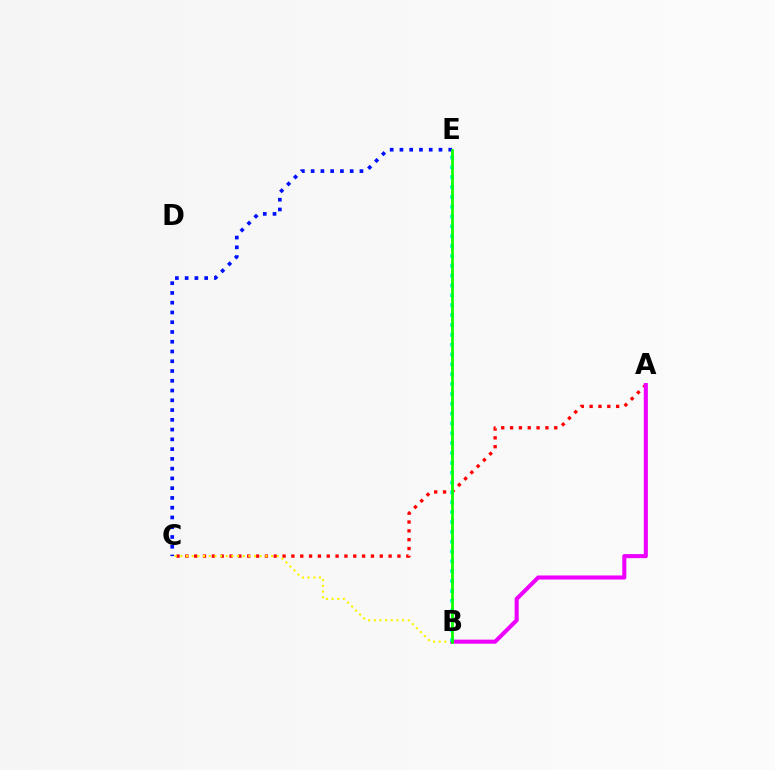{('C', 'E'): [{'color': '#0010ff', 'line_style': 'dotted', 'thickness': 2.65}], ('A', 'C'): [{'color': '#ff0000', 'line_style': 'dotted', 'thickness': 2.4}], ('B', 'C'): [{'color': '#fcf500', 'line_style': 'dotted', 'thickness': 1.54}], ('A', 'B'): [{'color': '#ee00ff', 'line_style': 'solid', 'thickness': 2.93}], ('B', 'E'): [{'color': '#00fff6', 'line_style': 'dotted', 'thickness': 2.68}, {'color': '#08ff00', 'line_style': 'solid', 'thickness': 1.95}]}